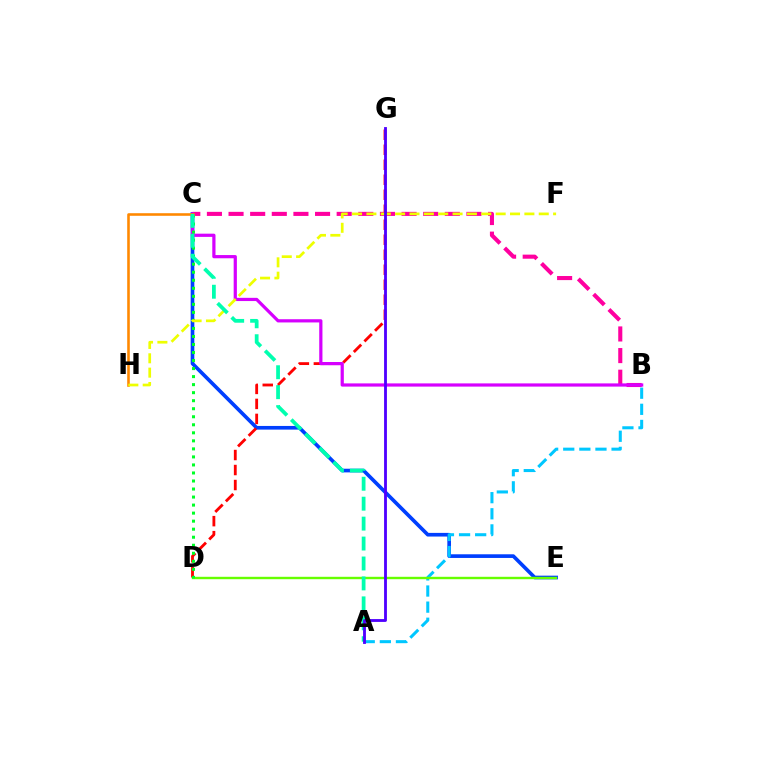{('C', 'E'): [{'color': '#003fff', 'line_style': 'solid', 'thickness': 2.64}], ('B', 'C'): [{'color': '#ff00a0', 'line_style': 'dashed', 'thickness': 2.94}, {'color': '#d600ff', 'line_style': 'solid', 'thickness': 2.31}], ('A', 'B'): [{'color': '#00c7ff', 'line_style': 'dashed', 'thickness': 2.19}], ('D', 'G'): [{'color': '#ff0000', 'line_style': 'dashed', 'thickness': 2.04}], ('D', 'E'): [{'color': '#66ff00', 'line_style': 'solid', 'thickness': 1.73}], ('C', 'D'): [{'color': '#00ff27', 'line_style': 'dotted', 'thickness': 2.18}], ('C', 'H'): [{'color': '#ff8800', 'line_style': 'solid', 'thickness': 1.86}], ('F', 'H'): [{'color': '#eeff00', 'line_style': 'dashed', 'thickness': 1.95}], ('A', 'C'): [{'color': '#00ffaf', 'line_style': 'dashed', 'thickness': 2.71}], ('A', 'G'): [{'color': '#4f00ff', 'line_style': 'solid', 'thickness': 2.04}]}